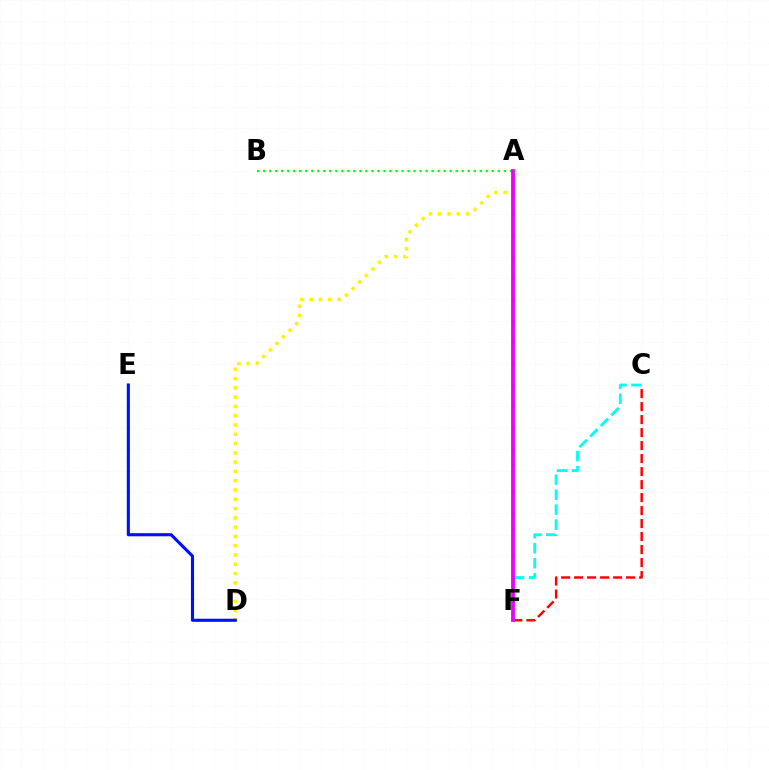{('C', 'F'): [{'color': '#ff0000', 'line_style': 'dashed', 'thickness': 1.77}, {'color': '#00fff6', 'line_style': 'dashed', 'thickness': 2.04}], ('A', 'B'): [{'color': '#08ff00', 'line_style': 'dotted', 'thickness': 1.63}], ('A', 'D'): [{'color': '#fcf500', 'line_style': 'dotted', 'thickness': 2.52}], ('D', 'E'): [{'color': '#0010ff', 'line_style': 'solid', 'thickness': 2.24}], ('A', 'F'): [{'color': '#ee00ff', 'line_style': 'solid', 'thickness': 2.75}]}